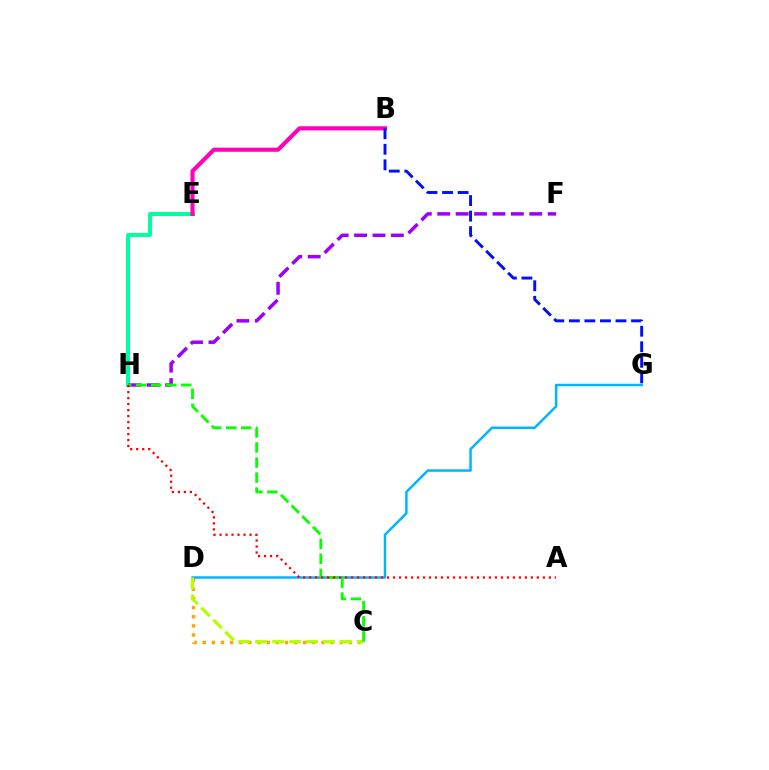{('E', 'H'): [{'color': '#00ff9d', 'line_style': 'solid', 'thickness': 2.85}], ('B', 'E'): [{'color': '#ff00bd', 'line_style': 'solid', 'thickness': 2.96}], ('C', 'D'): [{'color': '#ffa500', 'line_style': 'dotted', 'thickness': 2.48}, {'color': '#b3ff00', 'line_style': 'dashed', 'thickness': 2.31}], ('D', 'G'): [{'color': '#00b5ff', 'line_style': 'solid', 'thickness': 1.78}], ('B', 'G'): [{'color': '#0010ff', 'line_style': 'dashed', 'thickness': 2.11}], ('F', 'H'): [{'color': '#9b00ff', 'line_style': 'dashed', 'thickness': 2.5}], ('C', 'H'): [{'color': '#08ff00', 'line_style': 'dashed', 'thickness': 2.04}], ('A', 'H'): [{'color': '#ff0000', 'line_style': 'dotted', 'thickness': 1.63}]}